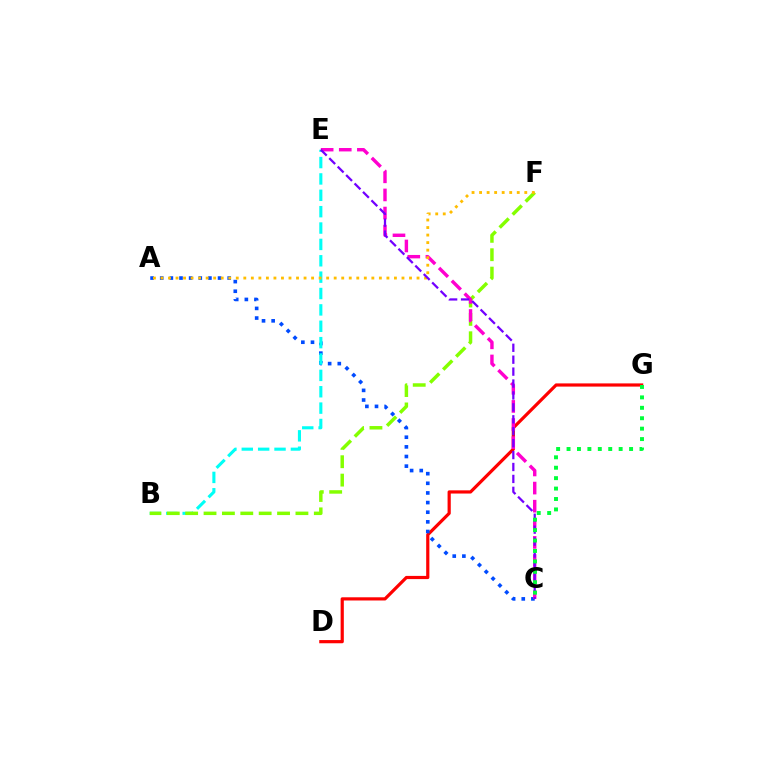{('D', 'G'): [{'color': '#ff0000', 'line_style': 'solid', 'thickness': 2.3}], ('A', 'C'): [{'color': '#004bff', 'line_style': 'dotted', 'thickness': 2.62}], ('B', 'E'): [{'color': '#00fff6', 'line_style': 'dashed', 'thickness': 2.22}], ('B', 'F'): [{'color': '#84ff00', 'line_style': 'dashed', 'thickness': 2.5}], ('C', 'E'): [{'color': '#ff00cf', 'line_style': 'dashed', 'thickness': 2.46}, {'color': '#7200ff', 'line_style': 'dashed', 'thickness': 1.62}], ('A', 'F'): [{'color': '#ffbd00', 'line_style': 'dotted', 'thickness': 2.05}], ('C', 'G'): [{'color': '#00ff39', 'line_style': 'dotted', 'thickness': 2.83}]}